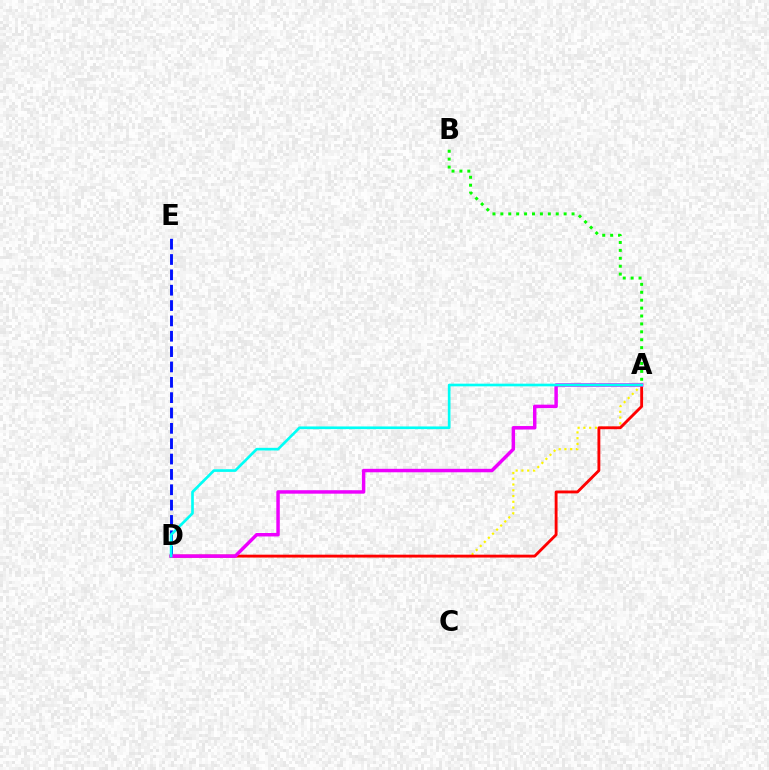{('D', 'E'): [{'color': '#0010ff', 'line_style': 'dashed', 'thickness': 2.09}], ('A', 'D'): [{'color': '#fcf500', 'line_style': 'dotted', 'thickness': 1.57}, {'color': '#ff0000', 'line_style': 'solid', 'thickness': 2.06}, {'color': '#ee00ff', 'line_style': 'solid', 'thickness': 2.49}, {'color': '#00fff6', 'line_style': 'solid', 'thickness': 1.92}], ('A', 'B'): [{'color': '#08ff00', 'line_style': 'dotted', 'thickness': 2.15}]}